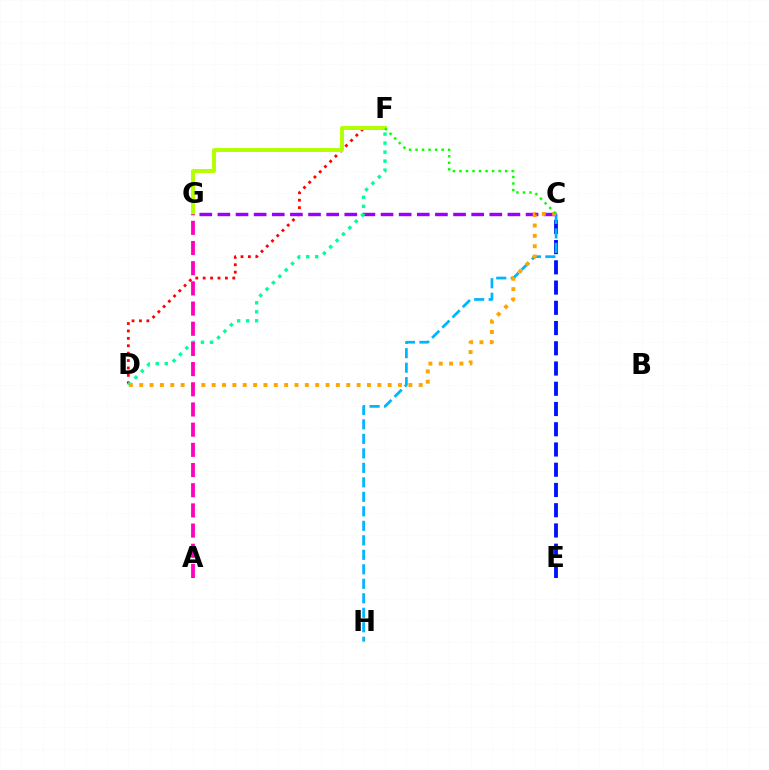{('C', 'E'): [{'color': '#0010ff', 'line_style': 'dashed', 'thickness': 2.75}], ('D', 'F'): [{'color': '#ff0000', 'line_style': 'dotted', 'thickness': 2.01}, {'color': '#00ff9d', 'line_style': 'dotted', 'thickness': 2.45}], ('C', 'H'): [{'color': '#00b5ff', 'line_style': 'dashed', 'thickness': 1.97}], ('C', 'G'): [{'color': '#9b00ff', 'line_style': 'dashed', 'thickness': 2.46}], ('C', 'D'): [{'color': '#ffa500', 'line_style': 'dotted', 'thickness': 2.81}], ('F', 'G'): [{'color': '#b3ff00', 'line_style': 'solid', 'thickness': 2.83}], ('C', 'F'): [{'color': '#08ff00', 'line_style': 'dotted', 'thickness': 1.77}], ('A', 'G'): [{'color': '#ff00bd', 'line_style': 'dashed', 'thickness': 2.74}]}